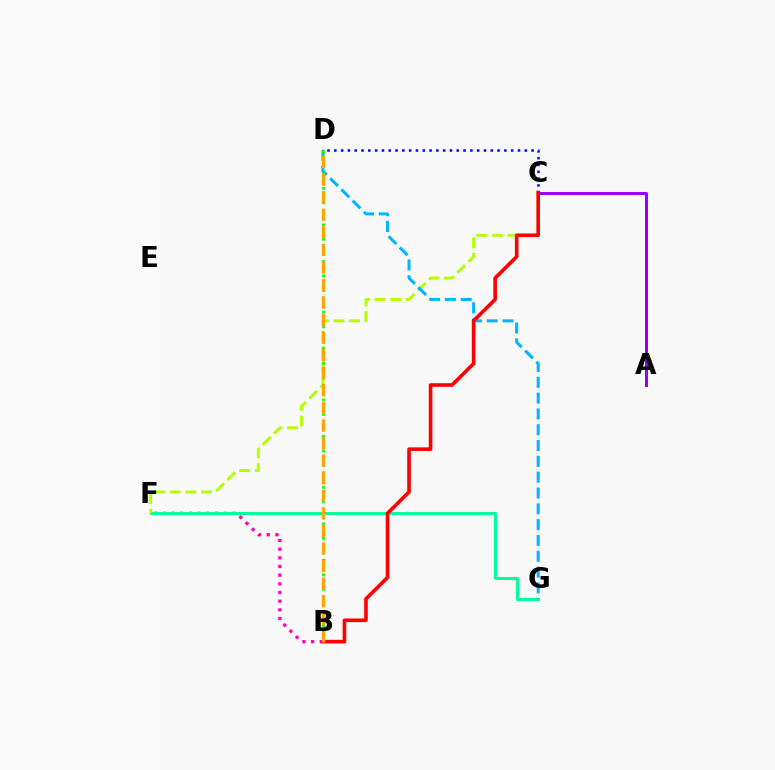{('B', 'F'): [{'color': '#ff00bd', 'line_style': 'dotted', 'thickness': 2.36}], ('A', 'C'): [{'color': '#9b00ff', 'line_style': 'solid', 'thickness': 2.17}], ('F', 'G'): [{'color': '#00ff9d', 'line_style': 'solid', 'thickness': 2.17}], ('C', 'F'): [{'color': '#b3ff00', 'line_style': 'dashed', 'thickness': 2.12}], ('D', 'G'): [{'color': '#00b5ff', 'line_style': 'dashed', 'thickness': 2.15}], ('B', 'D'): [{'color': '#08ff00', 'line_style': 'dotted', 'thickness': 1.98}, {'color': '#ffa500', 'line_style': 'dashed', 'thickness': 2.39}], ('C', 'D'): [{'color': '#0010ff', 'line_style': 'dotted', 'thickness': 1.85}], ('B', 'C'): [{'color': '#ff0000', 'line_style': 'solid', 'thickness': 2.6}]}